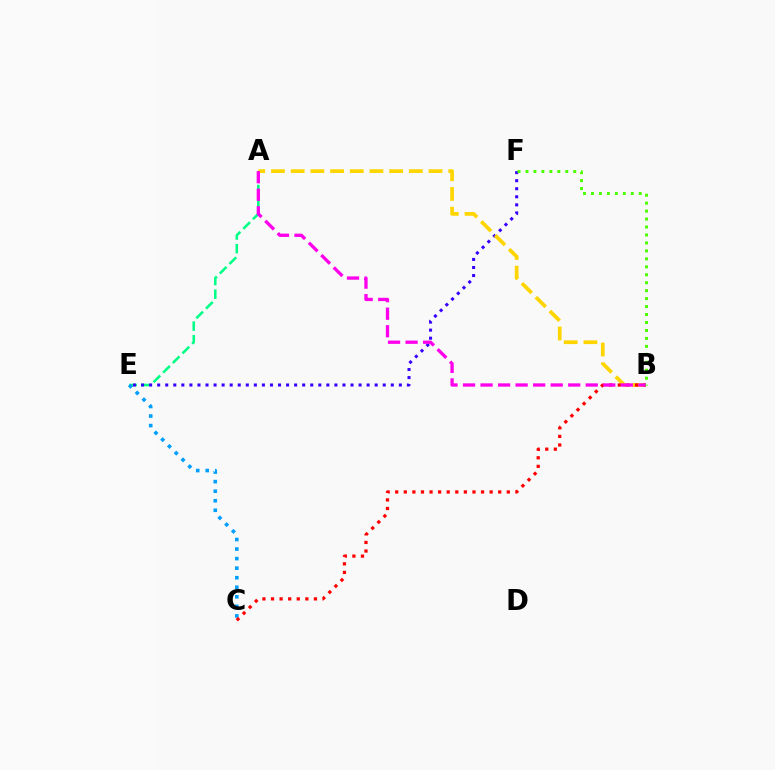{('A', 'E'): [{'color': '#00ff86', 'line_style': 'dashed', 'thickness': 1.85}], ('E', 'F'): [{'color': '#3700ff', 'line_style': 'dotted', 'thickness': 2.19}], ('C', 'E'): [{'color': '#009eff', 'line_style': 'dotted', 'thickness': 2.59}], ('A', 'B'): [{'color': '#ffd500', 'line_style': 'dashed', 'thickness': 2.68}, {'color': '#ff00ed', 'line_style': 'dashed', 'thickness': 2.38}], ('B', 'C'): [{'color': '#ff0000', 'line_style': 'dotted', 'thickness': 2.33}], ('B', 'F'): [{'color': '#4fff00', 'line_style': 'dotted', 'thickness': 2.16}]}